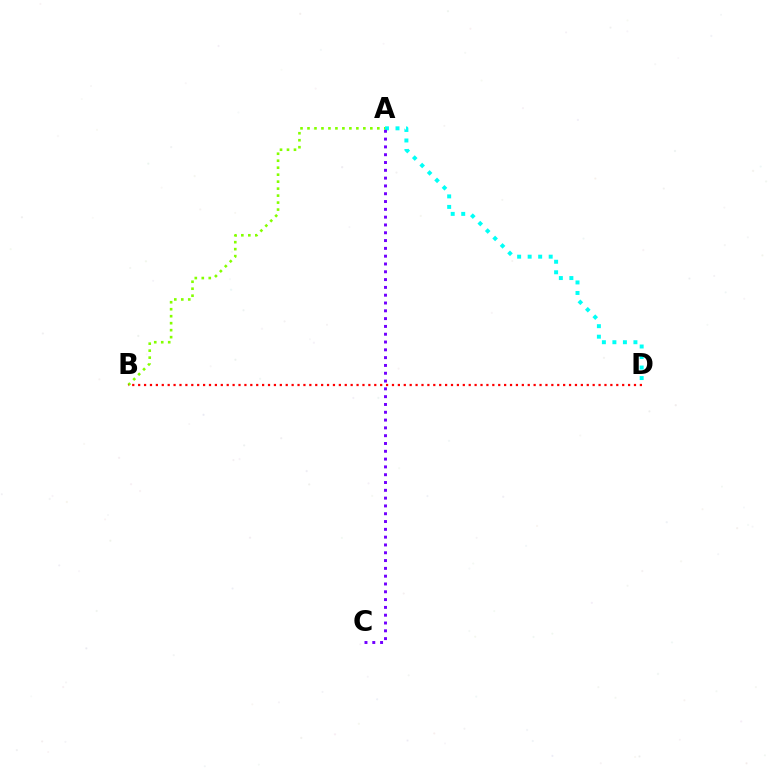{('A', 'B'): [{'color': '#84ff00', 'line_style': 'dotted', 'thickness': 1.9}], ('B', 'D'): [{'color': '#ff0000', 'line_style': 'dotted', 'thickness': 1.6}], ('A', 'D'): [{'color': '#00fff6', 'line_style': 'dotted', 'thickness': 2.86}], ('A', 'C'): [{'color': '#7200ff', 'line_style': 'dotted', 'thickness': 2.12}]}